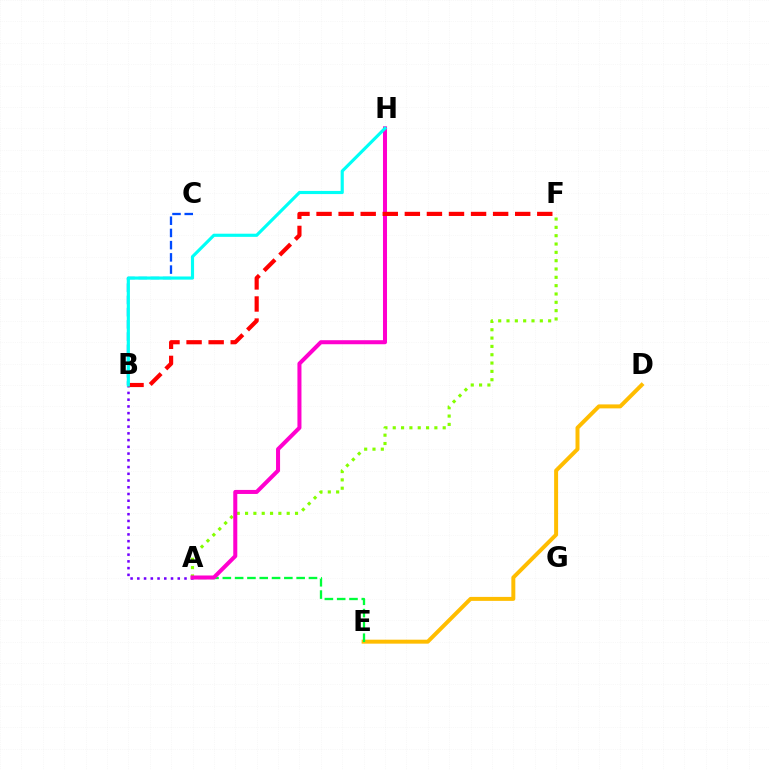{('A', 'F'): [{'color': '#84ff00', 'line_style': 'dotted', 'thickness': 2.26}], ('A', 'B'): [{'color': '#7200ff', 'line_style': 'dotted', 'thickness': 1.83}], ('D', 'E'): [{'color': '#ffbd00', 'line_style': 'solid', 'thickness': 2.86}], ('B', 'C'): [{'color': '#004bff', 'line_style': 'dashed', 'thickness': 1.66}], ('A', 'E'): [{'color': '#00ff39', 'line_style': 'dashed', 'thickness': 1.67}], ('A', 'H'): [{'color': '#ff00cf', 'line_style': 'solid', 'thickness': 2.9}], ('B', 'F'): [{'color': '#ff0000', 'line_style': 'dashed', 'thickness': 3.0}], ('B', 'H'): [{'color': '#00fff6', 'line_style': 'solid', 'thickness': 2.27}]}